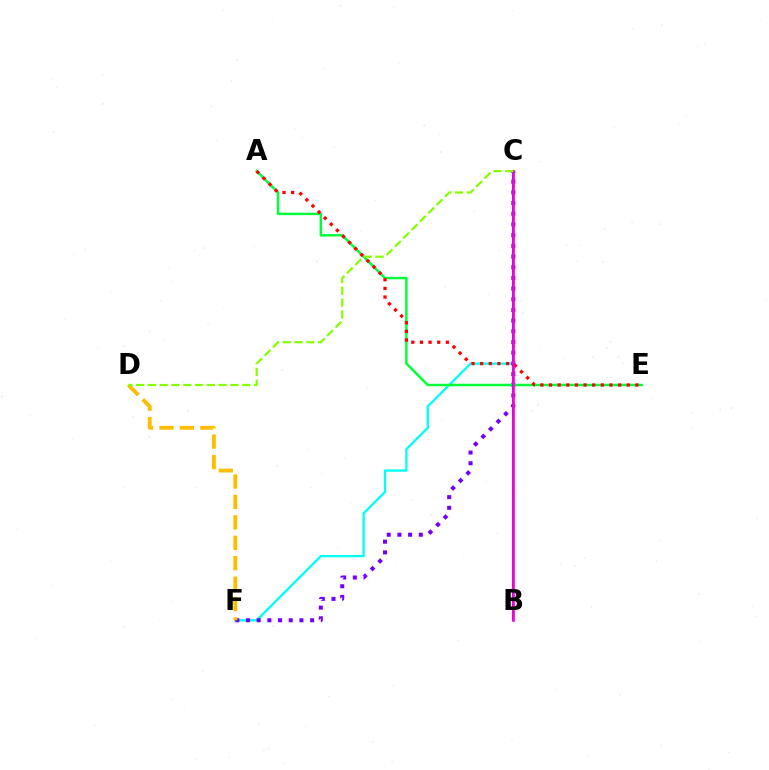{('C', 'F'): [{'color': '#00fff6', 'line_style': 'solid', 'thickness': 1.67}, {'color': '#7200ff', 'line_style': 'dotted', 'thickness': 2.9}], ('A', 'E'): [{'color': '#00ff39', 'line_style': 'solid', 'thickness': 1.79}, {'color': '#ff0000', 'line_style': 'dotted', 'thickness': 2.35}], ('B', 'C'): [{'color': '#004bff', 'line_style': 'solid', 'thickness': 1.55}, {'color': '#ff00cf', 'line_style': 'solid', 'thickness': 1.88}], ('D', 'F'): [{'color': '#ffbd00', 'line_style': 'dashed', 'thickness': 2.77}], ('C', 'D'): [{'color': '#84ff00', 'line_style': 'dashed', 'thickness': 1.6}]}